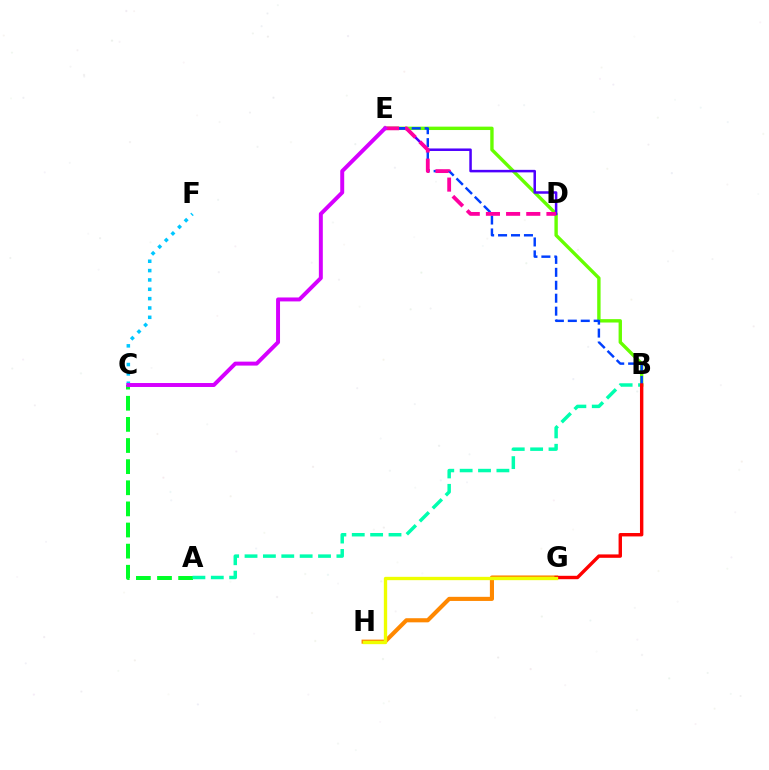{('B', 'E'): [{'color': '#66ff00', 'line_style': 'solid', 'thickness': 2.44}, {'color': '#003fff', 'line_style': 'dashed', 'thickness': 1.76}], ('G', 'H'): [{'color': '#ff8800', 'line_style': 'solid', 'thickness': 2.96}, {'color': '#eeff00', 'line_style': 'solid', 'thickness': 2.4}], ('A', 'C'): [{'color': '#00ff27', 'line_style': 'dashed', 'thickness': 2.87}], ('C', 'F'): [{'color': '#00c7ff', 'line_style': 'dotted', 'thickness': 2.54}], ('D', 'E'): [{'color': '#4f00ff', 'line_style': 'solid', 'thickness': 1.81}, {'color': '#ff00a0', 'line_style': 'dashed', 'thickness': 2.74}], ('A', 'B'): [{'color': '#00ffaf', 'line_style': 'dashed', 'thickness': 2.5}], ('B', 'G'): [{'color': '#ff0000', 'line_style': 'solid', 'thickness': 2.45}], ('C', 'E'): [{'color': '#d600ff', 'line_style': 'solid', 'thickness': 2.84}]}